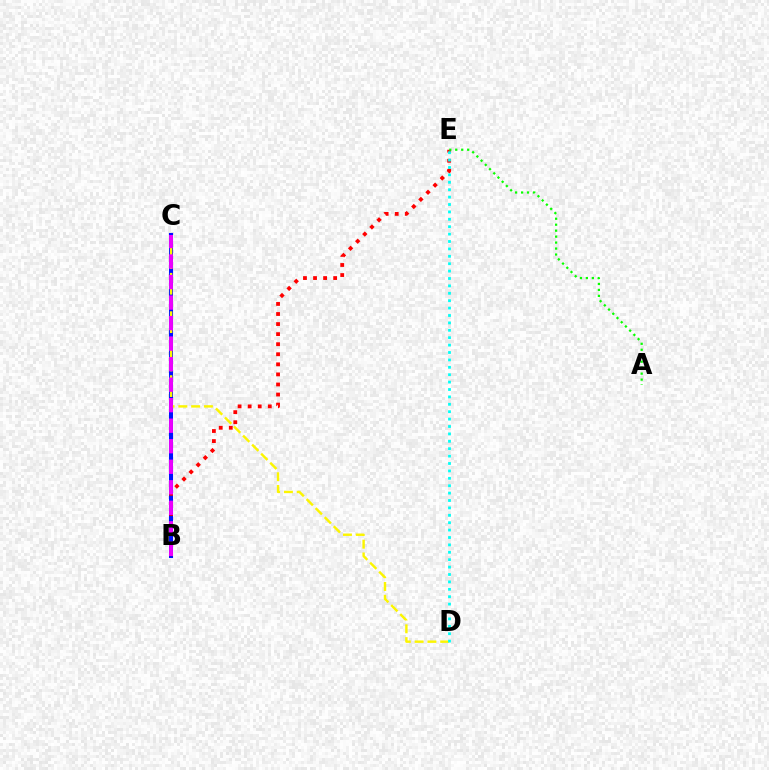{('B', 'C'): [{'color': '#0010ff', 'line_style': 'solid', 'thickness': 2.93}, {'color': '#ee00ff', 'line_style': 'dashed', 'thickness': 2.79}], ('B', 'E'): [{'color': '#ff0000', 'line_style': 'dotted', 'thickness': 2.73}], ('C', 'D'): [{'color': '#fcf500', 'line_style': 'dashed', 'thickness': 1.74}], ('A', 'E'): [{'color': '#08ff00', 'line_style': 'dotted', 'thickness': 1.62}], ('D', 'E'): [{'color': '#00fff6', 'line_style': 'dotted', 'thickness': 2.01}]}